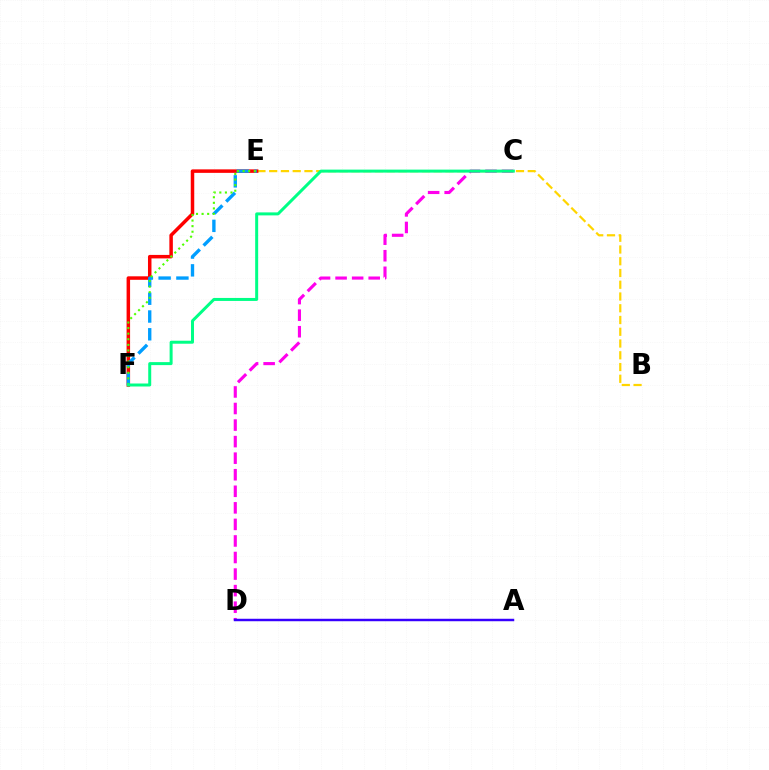{('B', 'E'): [{'color': '#ffd500', 'line_style': 'dashed', 'thickness': 1.6}], ('E', 'F'): [{'color': '#ff0000', 'line_style': 'solid', 'thickness': 2.52}, {'color': '#009eff', 'line_style': 'dashed', 'thickness': 2.42}, {'color': '#4fff00', 'line_style': 'dotted', 'thickness': 1.52}], ('C', 'D'): [{'color': '#ff00ed', 'line_style': 'dashed', 'thickness': 2.25}], ('A', 'D'): [{'color': '#3700ff', 'line_style': 'solid', 'thickness': 1.77}], ('C', 'F'): [{'color': '#00ff86', 'line_style': 'solid', 'thickness': 2.16}]}